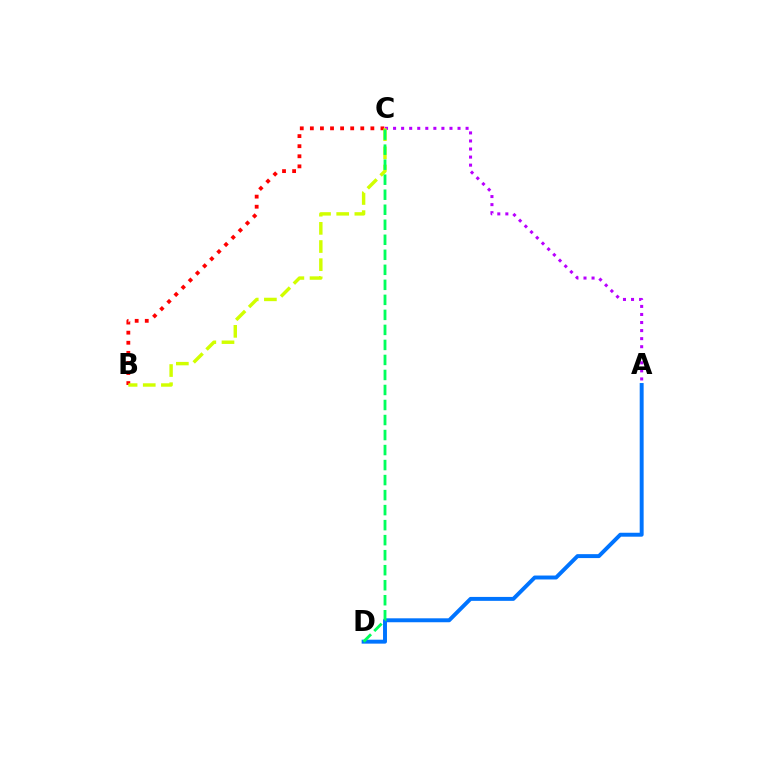{('A', 'C'): [{'color': '#b900ff', 'line_style': 'dotted', 'thickness': 2.19}], ('A', 'D'): [{'color': '#0074ff', 'line_style': 'solid', 'thickness': 2.83}], ('B', 'C'): [{'color': '#ff0000', 'line_style': 'dotted', 'thickness': 2.74}, {'color': '#d1ff00', 'line_style': 'dashed', 'thickness': 2.47}], ('C', 'D'): [{'color': '#00ff5c', 'line_style': 'dashed', 'thickness': 2.04}]}